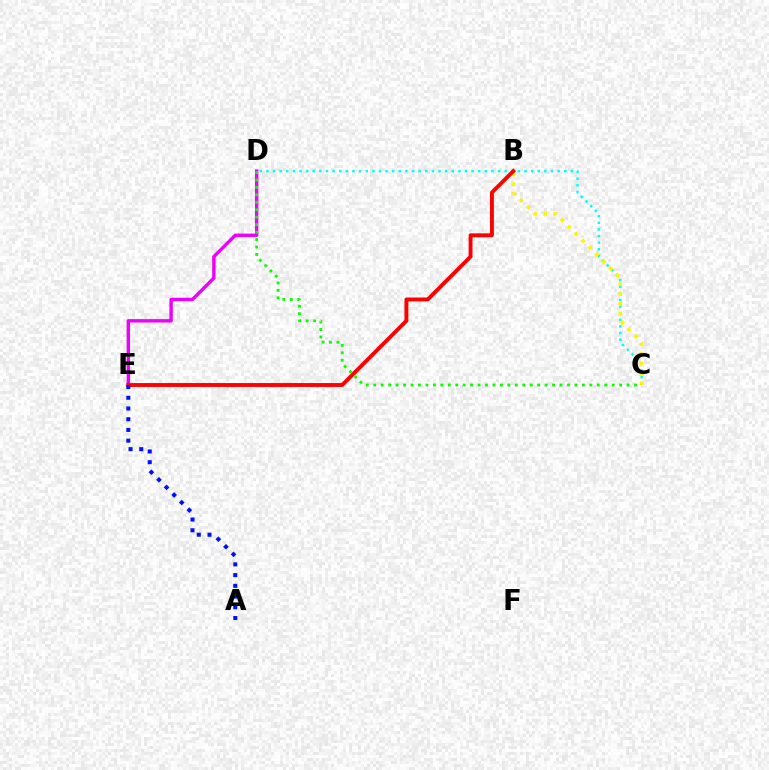{('C', 'D'): [{'color': '#00fff6', 'line_style': 'dotted', 'thickness': 1.8}, {'color': '#08ff00', 'line_style': 'dotted', 'thickness': 2.02}], ('D', 'E'): [{'color': '#ee00ff', 'line_style': 'solid', 'thickness': 2.45}], ('B', 'C'): [{'color': '#fcf500', 'line_style': 'dotted', 'thickness': 2.66}], ('B', 'E'): [{'color': '#ff0000', 'line_style': 'solid', 'thickness': 2.79}], ('A', 'E'): [{'color': '#0010ff', 'line_style': 'dotted', 'thickness': 2.91}]}